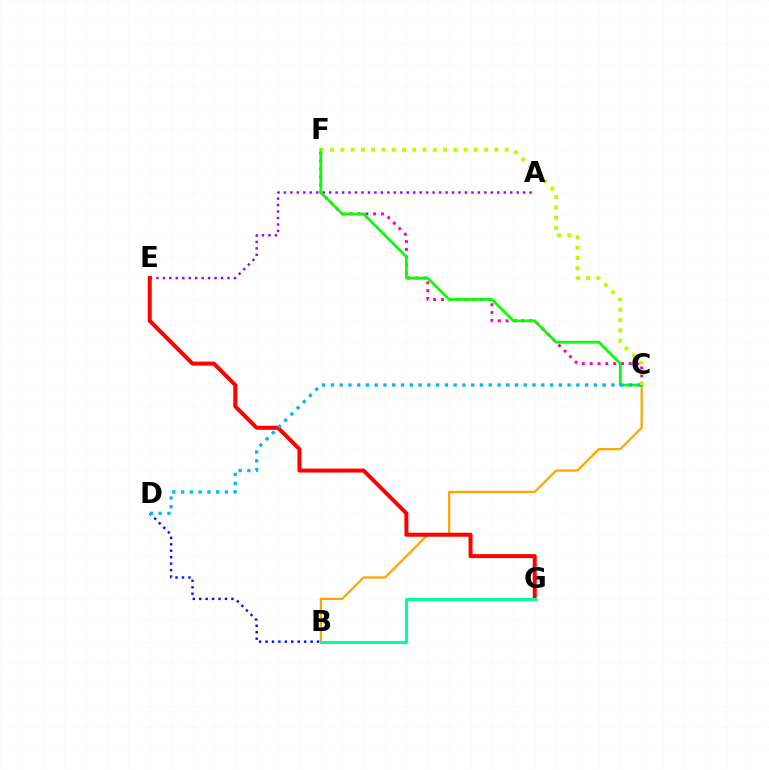{('C', 'F'): [{'color': '#ff00bd', 'line_style': 'dotted', 'thickness': 2.13}, {'color': '#08ff00', 'line_style': 'solid', 'thickness': 2.0}, {'color': '#b3ff00', 'line_style': 'dotted', 'thickness': 2.79}], ('B', 'D'): [{'color': '#0010ff', 'line_style': 'dotted', 'thickness': 1.75}], ('B', 'C'): [{'color': '#ffa500', 'line_style': 'solid', 'thickness': 1.62}], ('A', 'E'): [{'color': '#9b00ff', 'line_style': 'dotted', 'thickness': 1.76}], ('E', 'G'): [{'color': '#ff0000', 'line_style': 'solid', 'thickness': 2.88}], ('B', 'G'): [{'color': '#00ff9d', 'line_style': 'solid', 'thickness': 2.22}], ('C', 'D'): [{'color': '#00b5ff', 'line_style': 'dotted', 'thickness': 2.38}]}